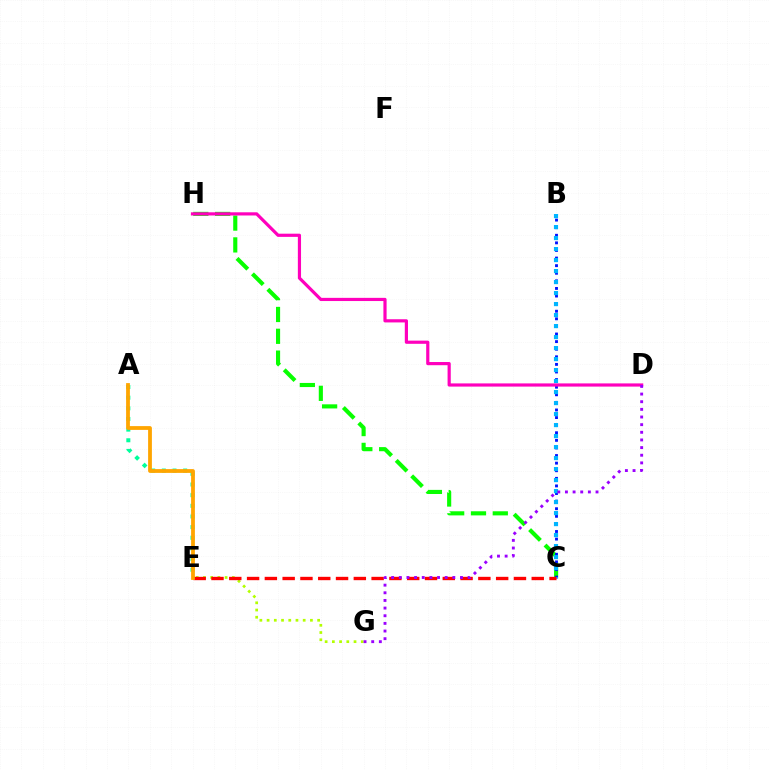{('E', 'G'): [{'color': '#b3ff00', 'line_style': 'dotted', 'thickness': 1.96}], ('C', 'H'): [{'color': '#08ff00', 'line_style': 'dashed', 'thickness': 2.96}], ('B', 'C'): [{'color': '#0010ff', 'line_style': 'dotted', 'thickness': 2.06}, {'color': '#00b5ff', 'line_style': 'dotted', 'thickness': 2.99}], ('A', 'E'): [{'color': '#00ff9d', 'line_style': 'dotted', 'thickness': 2.89}, {'color': '#ffa500', 'line_style': 'solid', 'thickness': 2.73}], ('C', 'E'): [{'color': '#ff0000', 'line_style': 'dashed', 'thickness': 2.42}], ('D', 'H'): [{'color': '#ff00bd', 'line_style': 'solid', 'thickness': 2.29}], ('D', 'G'): [{'color': '#9b00ff', 'line_style': 'dotted', 'thickness': 2.08}]}